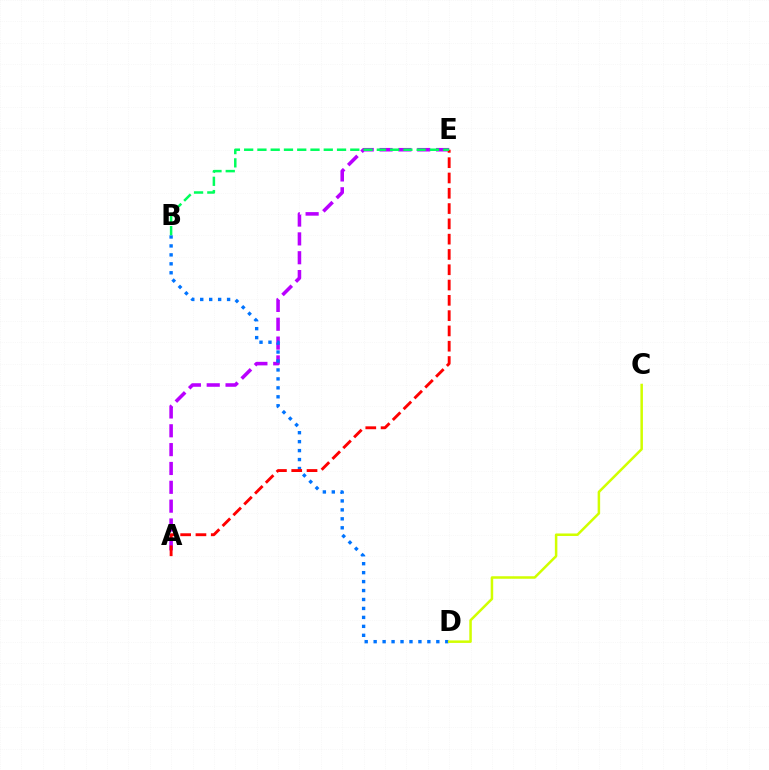{('A', 'E'): [{'color': '#b900ff', 'line_style': 'dashed', 'thickness': 2.56}, {'color': '#ff0000', 'line_style': 'dashed', 'thickness': 2.08}], ('B', 'D'): [{'color': '#0074ff', 'line_style': 'dotted', 'thickness': 2.43}], ('C', 'D'): [{'color': '#d1ff00', 'line_style': 'solid', 'thickness': 1.81}], ('B', 'E'): [{'color': '#00ff5c', 'line_style': 'dashed', 'thickness': 1.8}]}